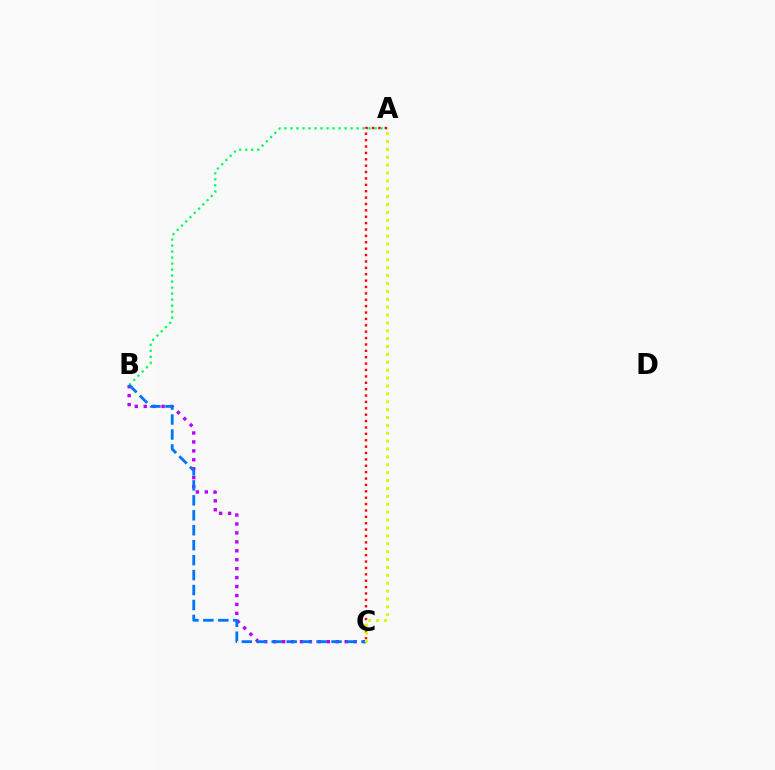{('B', 'C'): [{'color': '#b900ff', 'line_style': 'dotted', 'thickness': 2.43}, {'color': '#0074ff', 'line_style': 'dashed', 'thickness': 2.03}], ('A', 'B'): [{'color': '#00ff5c', 'line_style': 'dotted', 'thickness': 1.63}], ('A', 'C'): [{'color': '#ff0000', 'line_style': 'dotted', 'thickness': 1.73}, {'color': '#d1ff00', 'line_style': 'dotted', 'thickness': 2.14}]}